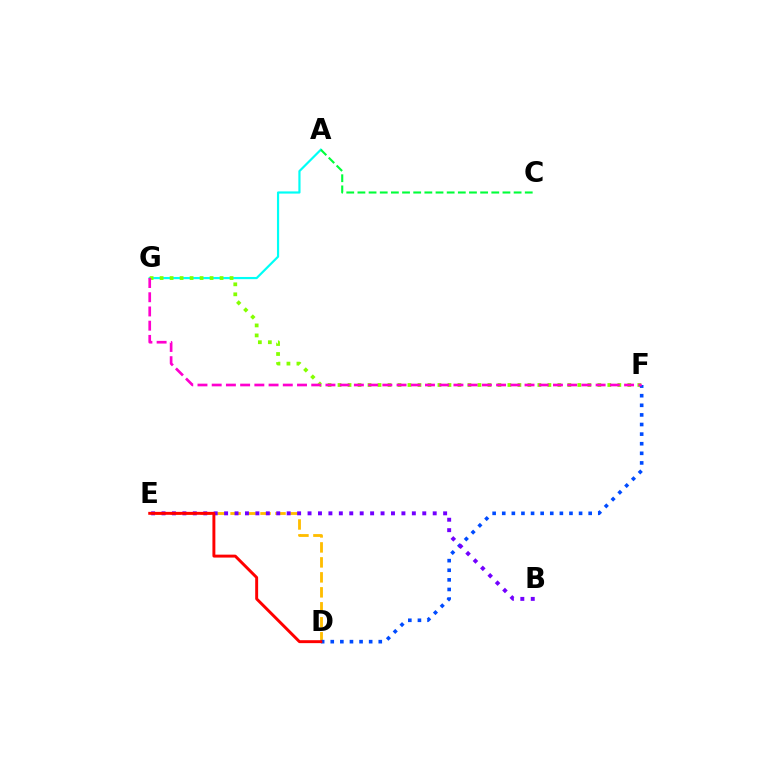{('D', 'E'): [{'color': '#ffbd00', 'line_style': 'dashed', 'thickness': 2.03}, {'color': '#ff0000', 'line_style': 'solid', 'thickness': 2.11}], ('A', 'G'): [{'color': '#00fff6', 'line_style': 'solid', 'thickness': 1.58}], ('F', 'G'): [{'color': '#84ff00', 'line_style': 'dotted', 'thickness': 2.72}, {'color': '#ff00cf', 'line_style': 'dashed', 'thickness': 1.93}], ('D', 'F'): [{'color': '#004bff', 'line_style': 'dotted', 'thickness': 2.61}], ('B', 'E'): [{'color': '#7200ff', 'line_style': 'dotted', 'thickness': 2.83}], ('A', 'C'): [{'color': '#00ff39', 'line_style': 'dashed', 'thickness': 1.52}]}